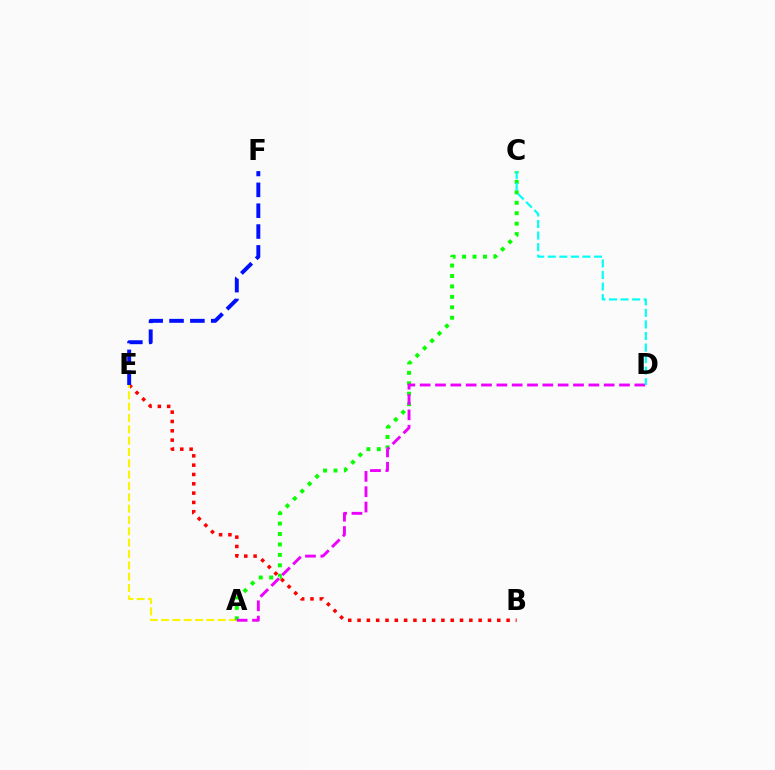{('B', 'E'): [{'color': '#ff0000', 'line_style': 'dotted', 'thickness': 2.53}], ('A', 'E'): [{'color': '#fcf500', 'line_style': 'dashed', 'thickness': 1.54}], ('A', 'C'): [{'color': '#08ff00', 'line_style': 'dotted', 'thickness': 2.84}], ('A', 'D'): [{'color': '#ee00ff', 'line_style': 'dashed', 'thickness': 2.08}], ('C', 'D'): [{'color': '#00fff6', 'line_style': 'dashed', 'thickness': 1.57}], ('E', 'F'): [{'color': '#0010ff', 'line_style': 'dashed', 'thickness': 2.83}]}